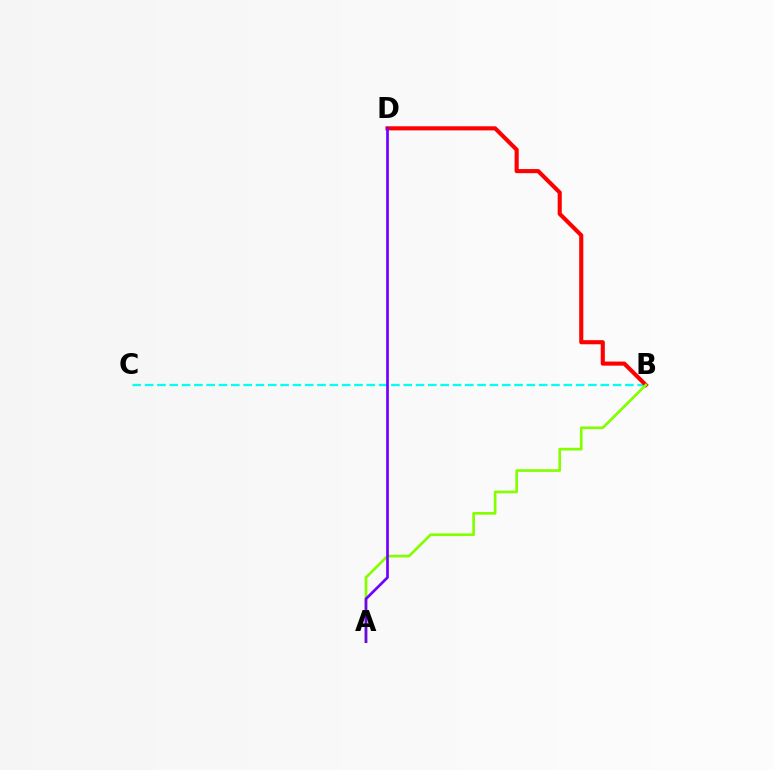{('B', 'C'): [{'color': '#00fff6', 'line_style': 'dashed', 'thickness': 1.67}], ('B', 'D'): [{'color': '#ff0000', 'line_style': 'solid', 'thickness': 2.96}], ('A', 'B'): [{'color': '#84ff00', 'line_style': 'solid', 'thickness': 1.94}], ('A', 'D'): [{'color': '#7200ff', 'line_style': 'solid', 'thickness': 1.95}]}